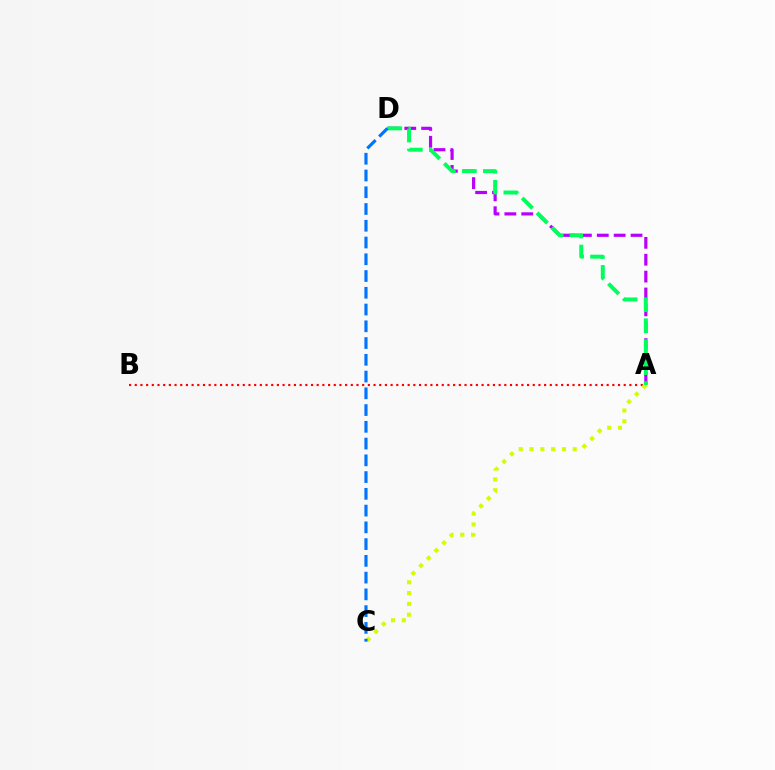{('A', 'B'): [{'color': '#ff0000', 'line_style': 'dotted', 'thickness': 1.54}], ('A', 'D'): [{'color': '#b900ff', 'line_style': 'dashed', 'thickness': 2.29}, {'color': '#00ff5c', 'line_style': 'dashed', 'thickness': 2.85}], ('A', 'C'): [{'color': '#d1ff00', 'line_style': 'dotted', 'thickness': 2.94}], ('C', 'D'): [{'color': '#0074ff', 'line_style': 'dashed', 'thickness': 2.28}]}